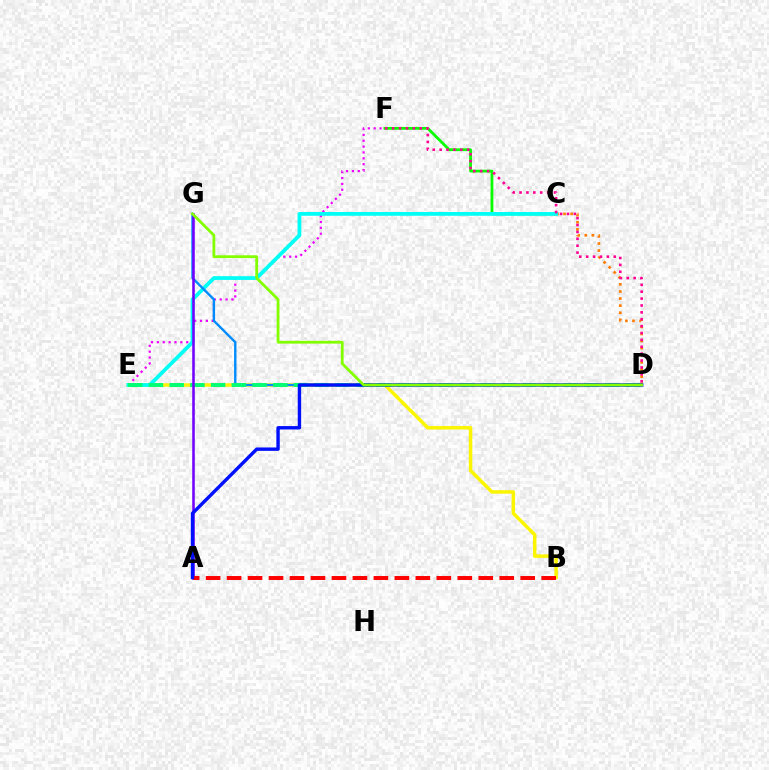{('E', 'F'): [{'color': '#ee00ff', 'line_style': 'dotted', 'thickness': 1.59}], ('C', 'D'): [{'color': '#ff7c00', 'line_style': 'dotted', 'thickness': 1.93}], ('B', 'E'): [{'color': '#fcf500', 'line_style': 'solid', 'thickness': 2.5}], ('C', 'F'): [{'color': '#08ff00', 'line_style': 'solid', 'thickness': 2.01}], ('C', 'E'): [{'color': '#00fff6', 'line_style': 'solid', 'thickness': 2.72}], ('D', 'G'): [{'color': '#008cff', 'line_style': 'solid', 'thickness': 1.72}, {'color': '#84ff00', 'line_style': 'solid', 'thickness': 2.0}], ('D', 'E'): [{'color': '#00ff74', 'line_style': 'dashed', 'thickness': 2.81}], ('A', 'G'): [{'color': '#7200ff', 'line_style': 'solid', 'thickness': 1.84}], ('A', 'B'): [{'color': '#ff0000', 'line_style': 'dashed', 'thickness': 2.85}], ('A', 'D'): [{'color': '#0010ff', 'line_style': 'solid', 'thickness': 2.45}], ('D', 'F'): [{'color': '#ff0094', 'line_style': 'dotted', 'thickness': 1.87}]}